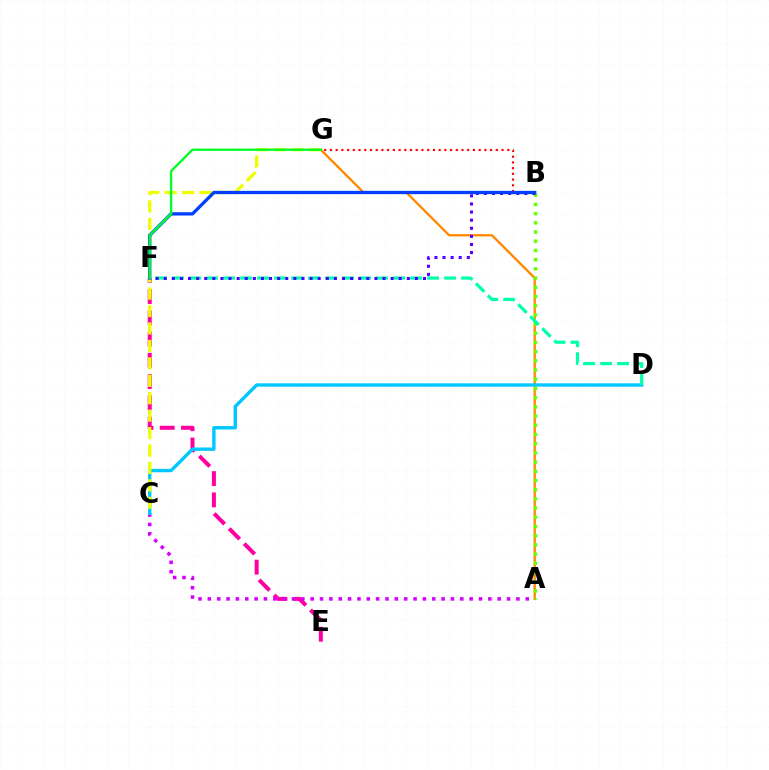{('E', 'F'): [{'color': '#ff00a0', 'line_style': 'dashed', 'thickness': 2.89}], ('A', 'G'): [{'color': '#ff8800', 'line_style': 'solid', 'thickness': 1.67}], ('B', 'G'): [{'color': '#ff0000', 'line_style': 'dotted', 'thickness': 1.55}], ('A', 'C'): [{'color': '#d600ff', 'line_style': 'dotted', 'thickness': 2.54}], ('A', 'B'): [{'color': '#66ff00', 'line_style': 'dotted', 'thickness': 2.5}], ('C', 'D'): [{'color': '#00c7ff', 'line_style': 'solid', 'thickness': 2.43}], ('C', 'G'): [{'color': '#eeff00', 'line_style': 'dashed', 'thickness': 2.37}], ('D', 'F'): [{'color': '#00ffaf', 'line_style': 'dashed', 'thickness': 2.31}], ('B', 'F'): [{'color': '#4f00ff', 'line_style': 'dotted', 'thickness': 2.2}, {'color': '#003fff', 'line_style': 'solid', 'thickness': 2.36}], ('F', 'G'): [{'color': '#00ff27', 'line_style': 'solid', 'thickness': 1.69}]}